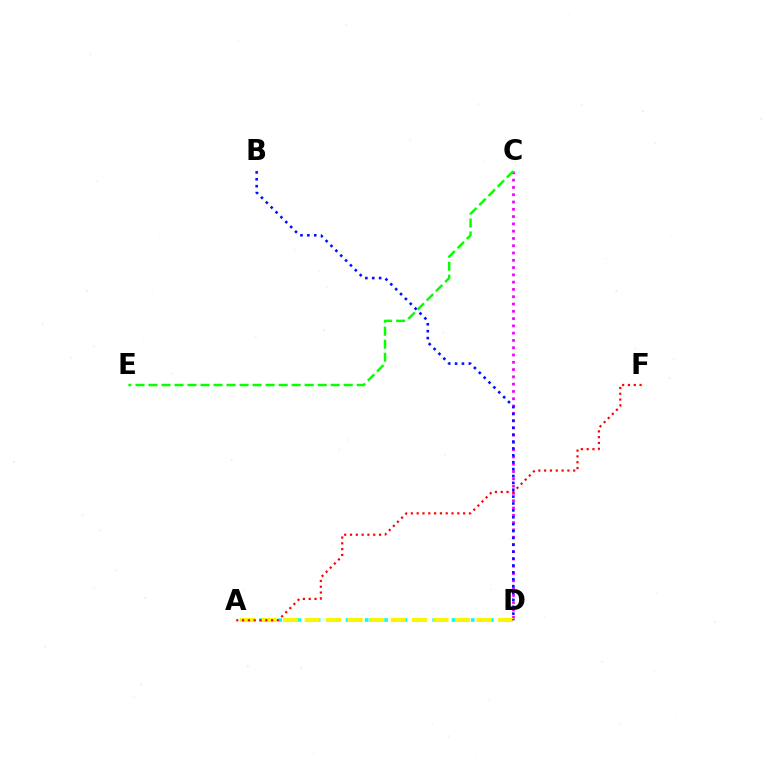{('A', 'D'): [{'color': '#00fff6', 'line_style': 'dotted', 'thickness': 2.62}, {'color': '#fcf500', 'line_style': 'dashed', 'thickness': 2.92}], ('C', 'D'): [{'color': '#ee00ff', 'line_style': 'dotted', 'thickness': 1.98}], ('B', 'D'): [{'color': '#0010ff', 'line_style': 'dotted', 'thickness': 1.87}], ('C', 'E'): [{'color': '#08ff00', 'line_style': 'dashed', 'thickness': 1.77}], ('A', 'F'): [{'color': '#ff0000', 'line_style': 'dotted', 'thickness': 1.58}]}